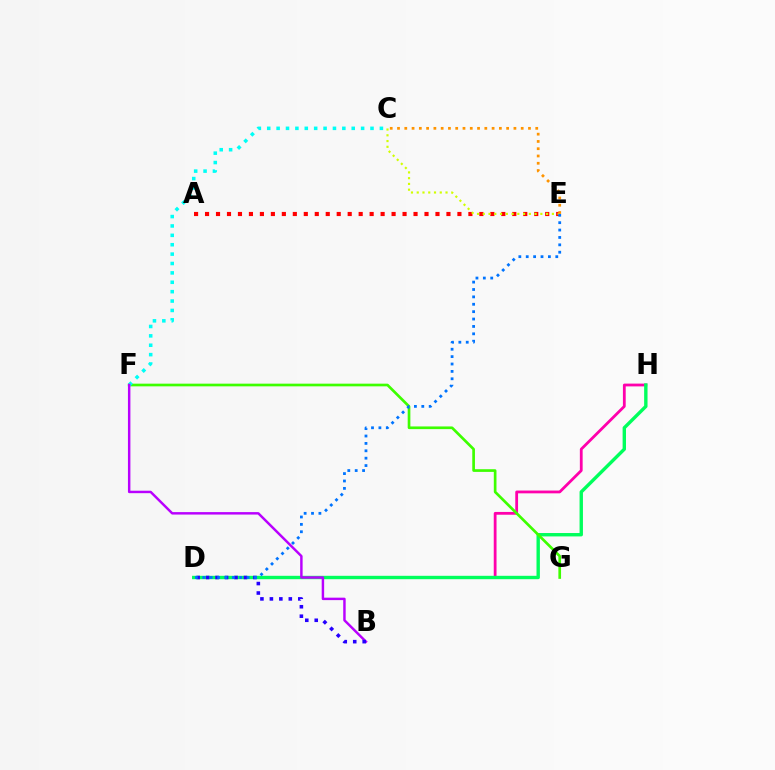{('A', 'E'): [{'color': '#ff0000', 'line_style': 'dotted', 'thickness': 2.98}], ('D', 'H'): [{'color': '#ff00ac', 'line_style': 'solid', 'thickness': 2.01}, {'color': '#00ff5c', 'line_style': 'solid', 'thickness': 2.44}], ('F', 'G'): [{'color': '#3dff00', 'line_style': 'solid', 'thickness': 1.93}], ('C', 'F'): [{'color': '#00fff6', 'line_style': 'dotted', 'thickness': 2.55}], ('C', 'E'): [{'color': '#d1ff00', 'line_style': 'dotted', 'thickness': 1.56}, {'color': '#ff9400', 'line_style': 'dotted', 'thickness': 1.98}], ('B', 'F'): [{'color': '#b900ff', 'line_style': 'solid', 'thickness': 1.77}], ('B', 'D'): [{'color': '#2500ff', 'line_style': 'dotted', 'thickness': 2.57}], ('D', 'E'): [{'color': '#0074ff', 'line_style': 'dotted', 'thickness': 2.01}]}